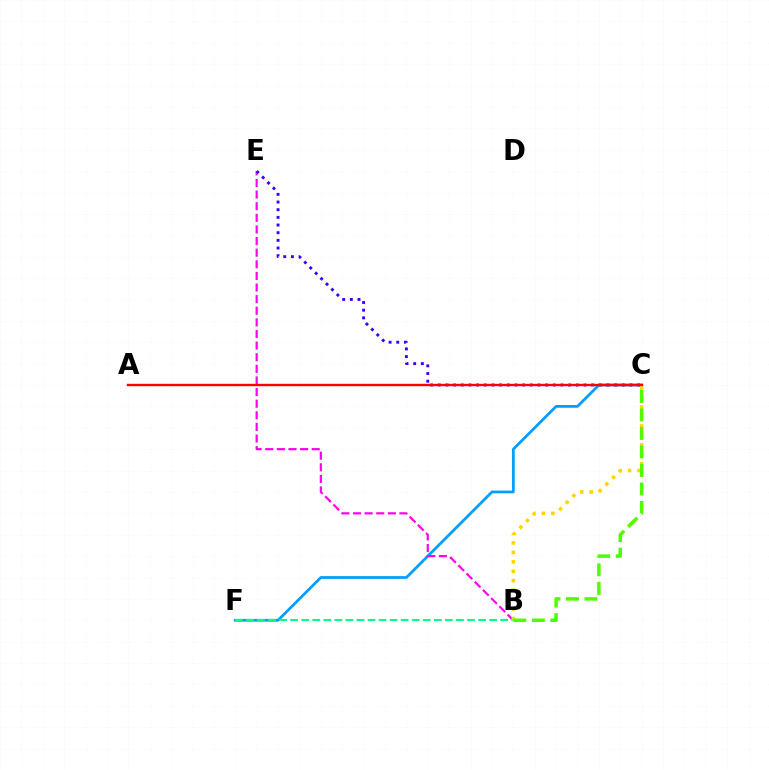{('C', 'F'): [{'color': '#009eff', 'line_style': 'solid', 'thickness': 1.98}], ('B', 'E'): [{'color': '#ff00ed', 'line_style': 'dashed', 'thickness': 1.58}], ('C', 'E'): [{'color': '#3700ff', 'line_style': 'dotted', 'thickness': 2.08}], ('A', 'C'): [{'color': '#ff0000', 'line_style': 'solid', 'thickness': 1.72}], ('B', 'F'): [{'color': '#00ff86', 'line_style': 'dashed', 'thickness': 1.5}], ('B', 'C'): [{'color': '#ffd500', 'line_style': 'dotted', 'thickness': 2.57}, {'color': '#4fff00', 'line_style': 'dashed', 'thickness': 2.51}]}